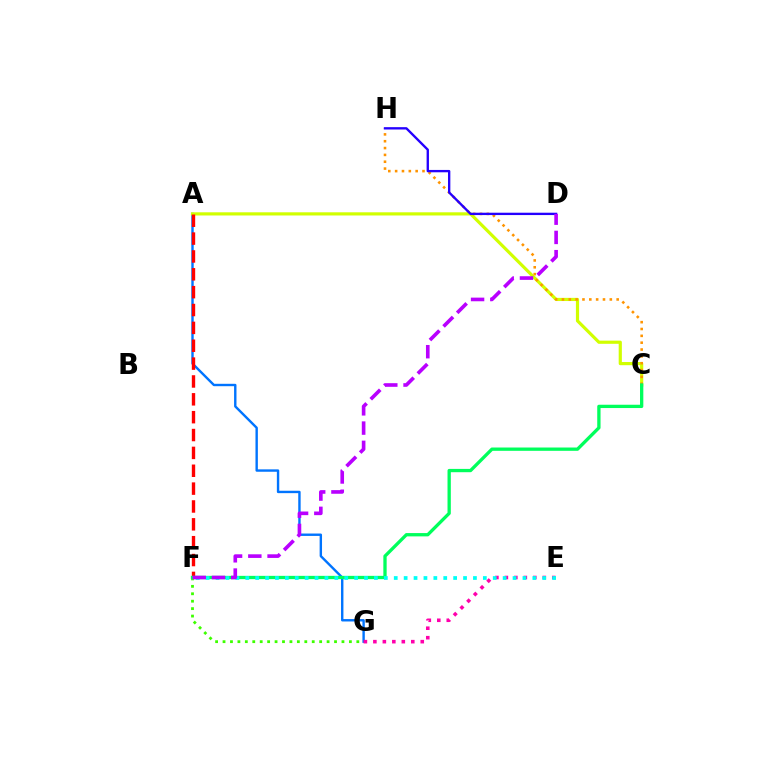{('F', 'G'): [{'color': '#3dff00', 'line_style': 'dotted', 'thickness': 2.02}], ('A', 'G'): [{'color': '#0074ff', 'line_style': 'solid', 'thickness': 1.73}], ('E', 'G'): [{'color': '#ff00ac', 'line_style': 'dotted', 'thickness': 2.58}], ('A', 'C'): [{'color': '#d1ff00', 'line_style': 'solid', 'thickness': 2.29}], ('C', 'H'): [{'color': '#ff9400', 'line_style': 'dotted', 'thickness': 1.86}], ('A', 'F'): [{'color': '#ff0000', 'line_style': 'dashed', 'thickness': 2.43}], ('C', 'F'): [{'color': '#00ff5c', 'line_style': 'solid', 'thickness': 2.38}], ('D', 'H'): [{'color': '#2500ff', 'line_style': 'solid', 'thickness': 1.69}], ('E', 'F'): [{'color': '#00fff6', 'line_style': 'dotted', 'thickness': 2.69}], ('D', 'F'): [{'color': '#b900ff', 'line_style': 'dashed', 'thickness': 2.62}]}